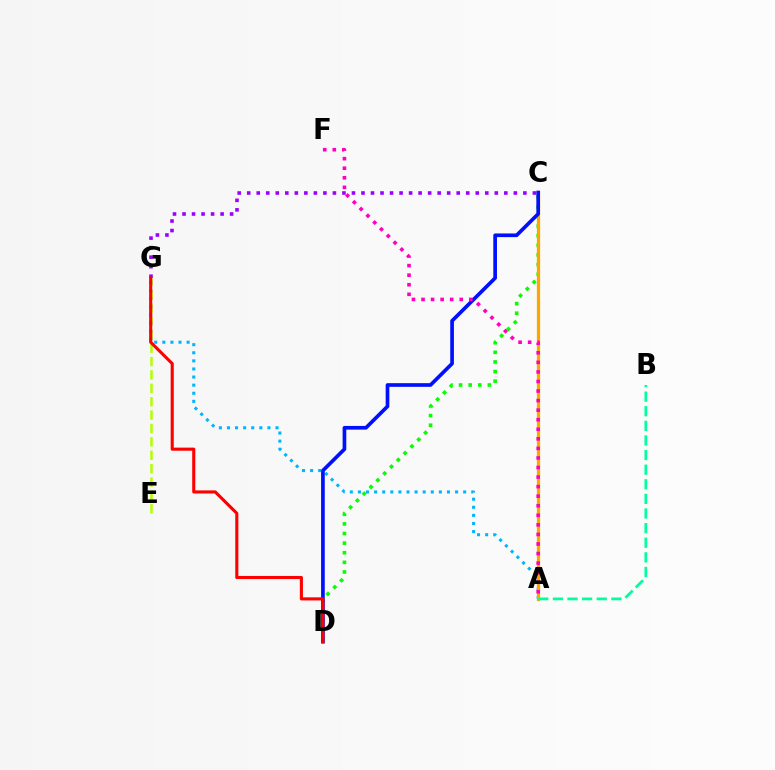{('E', 'G'): [{'color': '#b3ff00', 'line_style': 'dashed', 'thickness': 1.82}], ('A', 'G'): [{'color': '#00b5ff', 'line_style': 'dotted', 'thickness': 2.2}], ('C', 'D'): [{'color': '#08ff00', 'line_style': 'dotted', 'thickness': 2.61}, {'color': '#0010ff', 'line_style': 'solid', 'thickness': 2.65}], ('A', 'C'): [{'color': '#ffa500', 'line_style': 'solid', 'thickness': 2.35}], ('C', 'G'): [{'color': '#9b00ff', 'line_style': 'dotted', 'thickness': 2.59}], ('A', 'B'): [{'color': '#00ff9d', 'line_style': 'dashed', 'thickness': 1.99}], ('D', 'G'): [{'color': '#ff0000', 'line_style': 'solid', 'thickness': 2.23}], ('A', 'F'): [{'color': '#ff00bd', 'line_style': 'dotted', 'thickness': 2.6}]}